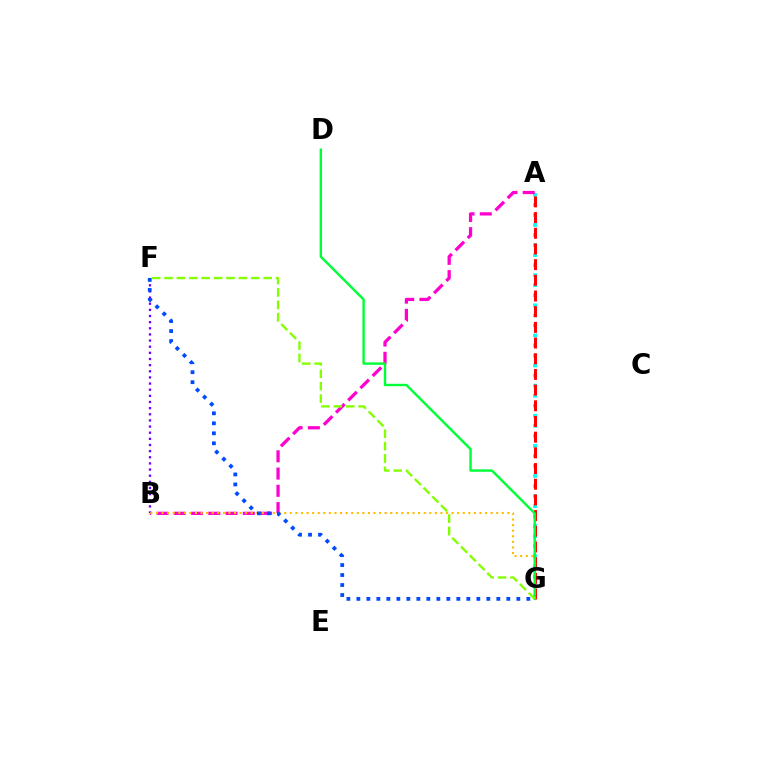{('A', 'G'): [{'color': '#00fff6', 'line_style': 'dotted', 'thickness': 2.73}, {'color': '#ff0000', 'line_style': 'dashed', 'thickness': 2.13}], ('A', 'B'): [{'color': '#ff00cf', 'line_style': 'dashed', 'thickness': 2.34}], ('B', 'F'): [{'color': '#7200ff', 'line_style': 'dotted', 'thickness': 1.67}], ('B', 'G'): [{'color': '#ffbd00', 'line_style': 'dotted', 'thickness': 1.52}], ('F', 'G'): [{'color': '#004bff', 'line_style': 'dotted', 'thickness': 2.72}, {'color': '#84ff00', 'line_style': 'dashed', 'thickness': 1.68}], ('D', 'G'): [{'color': '#00ff39', 'line_style': 'solid', 'thickness': 1.74}]}